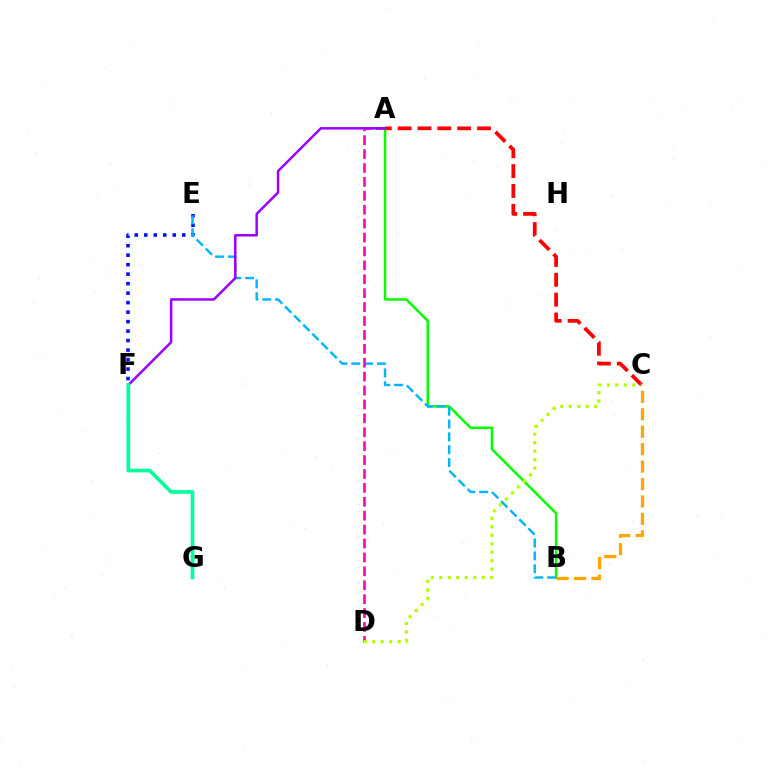{('A', 'C'): [{'color': '#ff0000', 'line_style': 'dashed', 'thickness': 2.7}], ('A', 'B'): [{'color': '#08ff00', 'line_style': 'solid', 'thickness': 1.83}], ('E', 'F'): [{'color': '#0010ff', 'line_style': 'dotted', 'thickness': 2.58}], ('B', 'C'): [{'color': '#ffa500', 'line_style': 'dashed', 'thickness': 2.37}], ('B', 'E'): [{'color': '#00b5ff', 'line_style': 'dashed', 'thickness': 1.74}], ('A', 'D'): [{'color': '#ff00bd', 'line_style': 'dashed', 'thickness': 1.89}], ('C', 'D'): [{'color': '#b3ff00', 'line_style': 'dotted', 'thickness': 2.31}], ('A', 'F'): [{'color': '#9b00ff', 'line_style': 'solid', 'thickness': 1.79}], ('F', 'G'): [{'color': '#00ff9d', 'line_style': 'solid', 'thickness': 2.65}]}